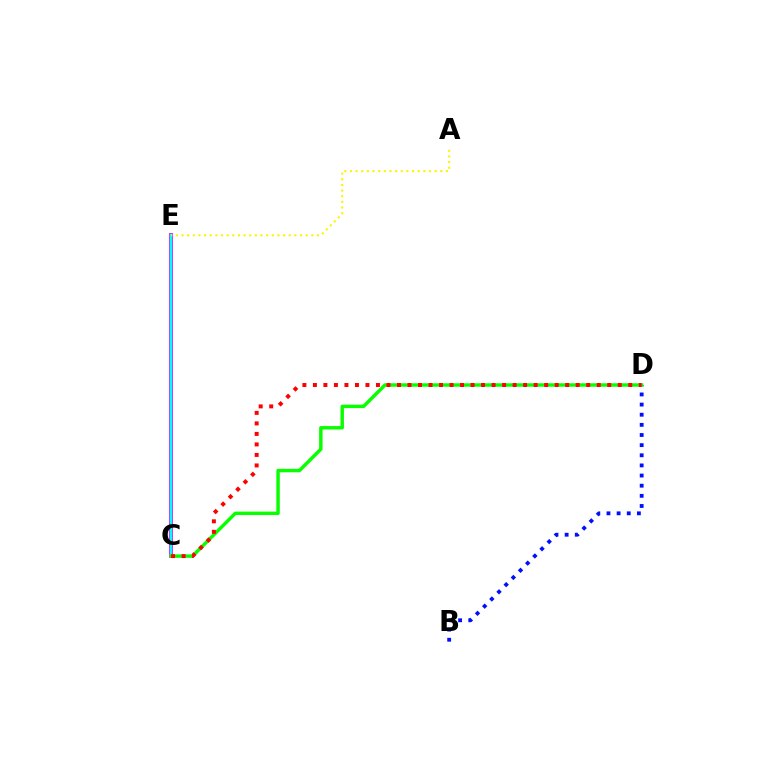{('C', 'E'): [{'color': '#ee00ff', 'line_style': 'solid', 'thickness': 2.74}, {'color': '#00fff6', 'line_style': 'solid', 'thickness': 1.69}], ('B', 'D'): [{'color': '#0010ff', 'line_style': 'dotted', 'thickness': 2.75}], ('C', 'D'): [{'color': '#08ff00', 'line_style': 'solid', 'thickness': 2.47}, {'color': '#ff0000', 'line_style': 'dotted', 'thickness': 2.86}], ('A', 'E'): [{'color': '#fcf500', 'line_style': 'dotted', 'thickness': 1.53}]}